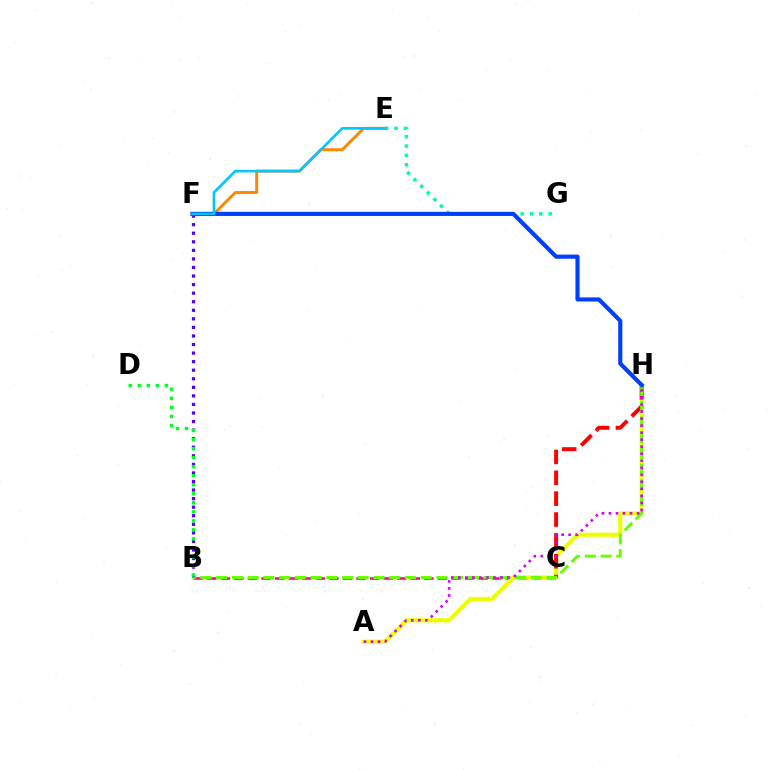{('E', 'G'): [{'color': '#00ffaf', 'line_style': 'dotted', 'thickness': 2.53}], ('B', 'C'): [{'color': '#ff00a0', 'line_style': 'dashed', 'thickness': 1.84}], ('E', 'F'): [{'color': '#ff8800', 'line_style': 'solid', 'thickness': 2.13}, {'color': '#00c7ff', 'line_style': 'solid', 'thickness': 1.87}], ('A', 'H'): [{'color': '#eeff00', 'line_style': 'solid', 'thickness': 3.0}, {'color': '#d600ff', 'line_style': 'dotted', 'thickness': 1.91}], ('C', 'H'): [{'color': '#ff0000', 'line_style': 'dashed', 'thickness': 2.83}], ('B', 'H'): [{'color': '#66ff00', 'line_style': 'dashed', 'thickness': 2.14}], ('B', 'F'): [{'color': '#4f00ff', 'line_style': 'dotted', 'thickness': 2.33}], ('B', 'D'): [{'color': '#00ff27', 'line_style': 'dotted', 'thickness': 2.45}], ('F', 'H'): [{'color': '#003fff', 'line_style': 'solid', 'thickness': 2.98}]}